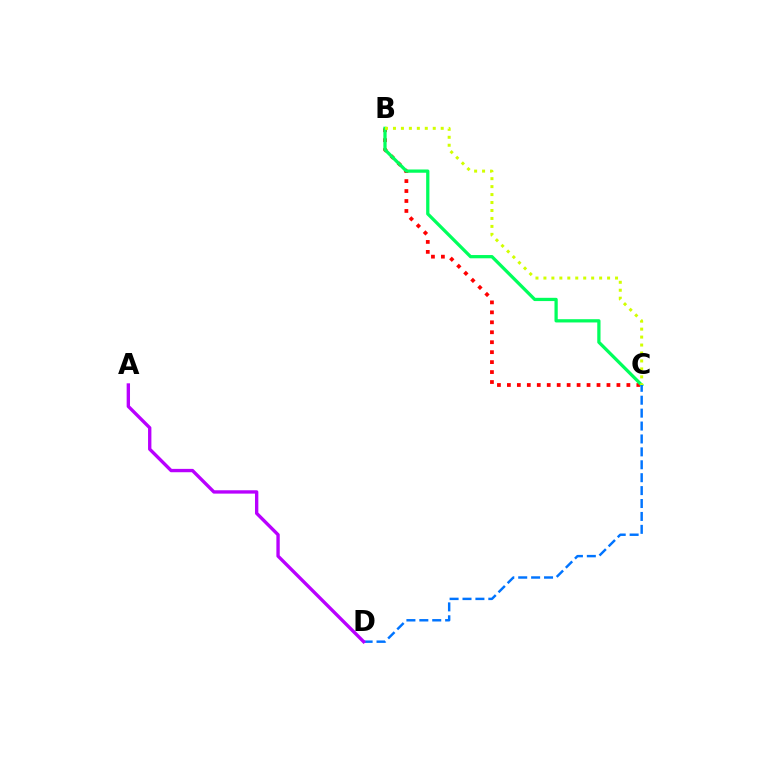{('B', 'C'): [{'color': '#ff0000', 'line_style': 'dotted', 'thickness': 2.71}, {'color': '#00ff5c', 'line_style': 'solid', 'thickness': 2.34}, {'color': '#d1ff00', 'line_style': 'dotted', 'thickness': 2.16}], ('C', 'D'): [{'color': '#0074ff', 'line_style': 'dashed', 'thickness': 1.75}], ('A', 'D'): [{'color': '#b900ff', 'line_style': 'solid', 'thickness': 2.41}]}